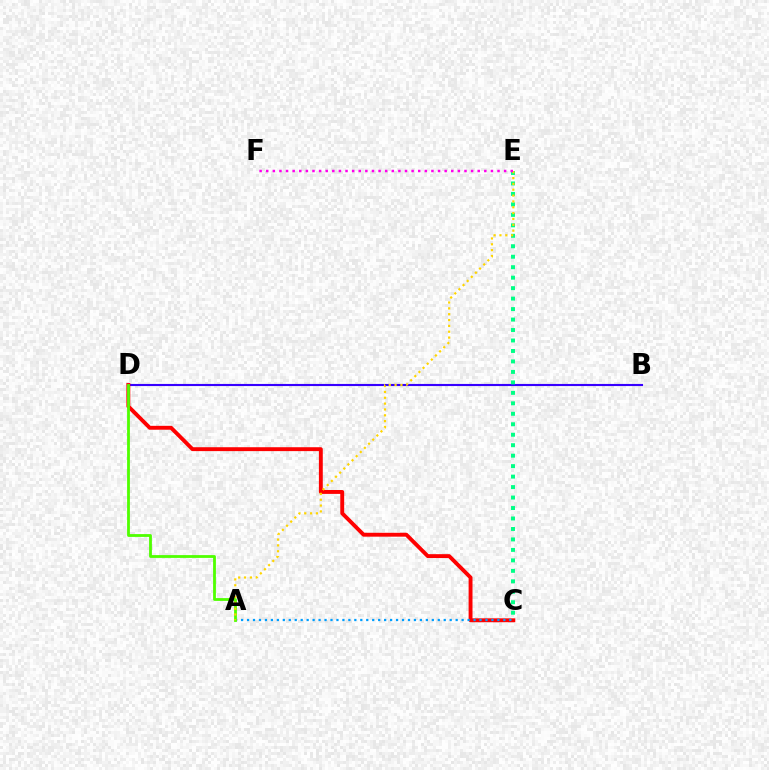{('B', 'D'): [{'color': '#3700ff', 'line_style': 'solid', 'thickness': 1.53}], ('C', 'E'): [{'color': '#00ff86', 'line_style': 'dotted', 'thickness': 2.84}], ('C', 'D'): [{'color': '#ff0000', 'line_style': 'solid', 'thickness': 2.8}], ('A', 'C'): [{'color': '#009eff', 'line_style': 'dotted', 'thickness': 1.62}], ('A', 'D'): [{'color': '#4fff00', 'line_style': 'solid', 'thickness': 2.01}], ('A', 'E'): [{'color': '#ffd500', 'line_style': 'dotted', 'thickness': 1.59}], ('E', 'F'): [{'color': '#ff00ed', 'line_style': 'dotted', 'thickness': 1.8}]}